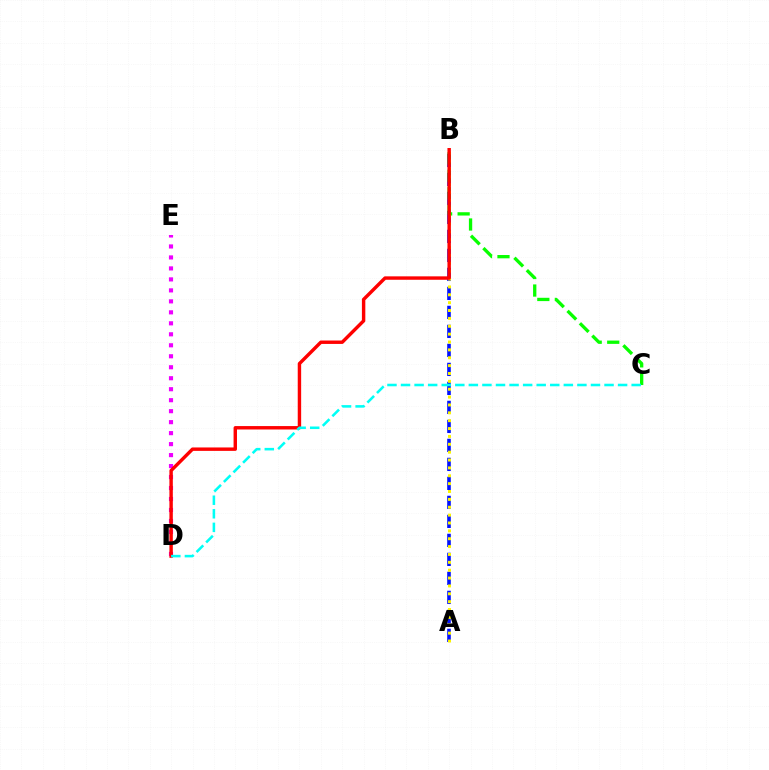{('D', 'E'): [{'color': '#ee00ff', 'line_style': 'dotted', 'thickness': 2.98}], ('A', 'B'): [{'color': '#0010ff', 'line_style': 'dashed', 'thickness': 2.58}, {'color': '#fcf500', 'line_style': 'dotted', 'thickness': 2.14}], ('B', 'C'): [{'color': '#08ff00', 'line_style': 'dashed', 'thickness': 2.38}], ('B', 'D'): [{'color': '#ff0000', 'line_style': 'solid', 'thickness': 2.46}], ('C', 'D'): [{'color': '#00fff6', 'line_style': 'dashed', 'thickness': 1.84}]}